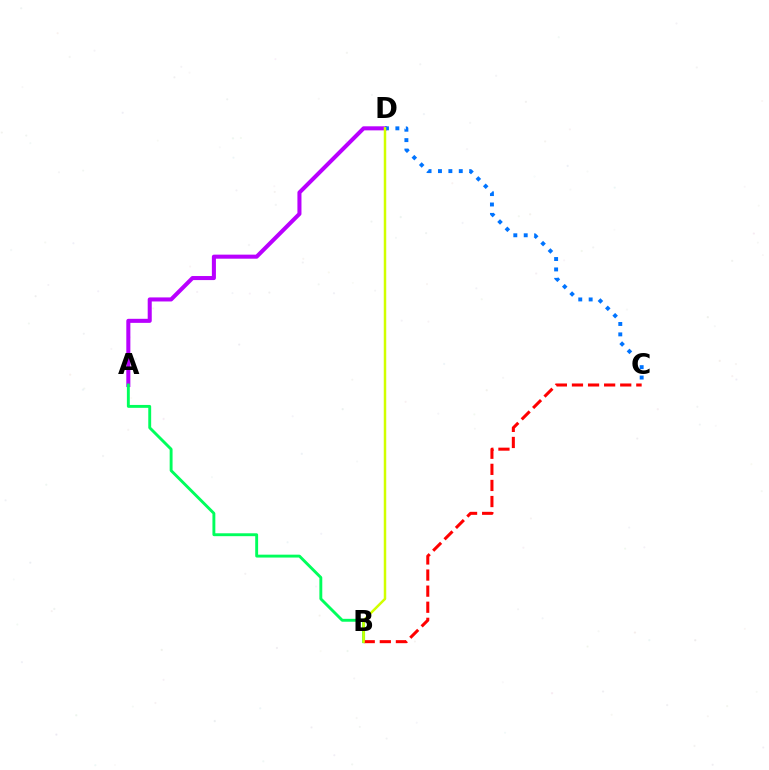{('A', 'D'): [{'color': '#b900ff', 'line_style': 'solid', 'thickness': 2.92}], ('A', 'B'): [{'color': '#00ff5c', 'line_style': 'solid', 'thickness': 2.08}], ('B', 'C'): [{'color': '#ff0000', 'line_style': 'dashed', 'thickness': 2.19}], ('C', 'D'): [{'color': '#0074ff', 'line_style': 'dotted', 'thickness': 2.83}], ('B', 'D'): [{'color': '#d1ff00', 'line_style': 'solid', 'thickness': 1.79}]}